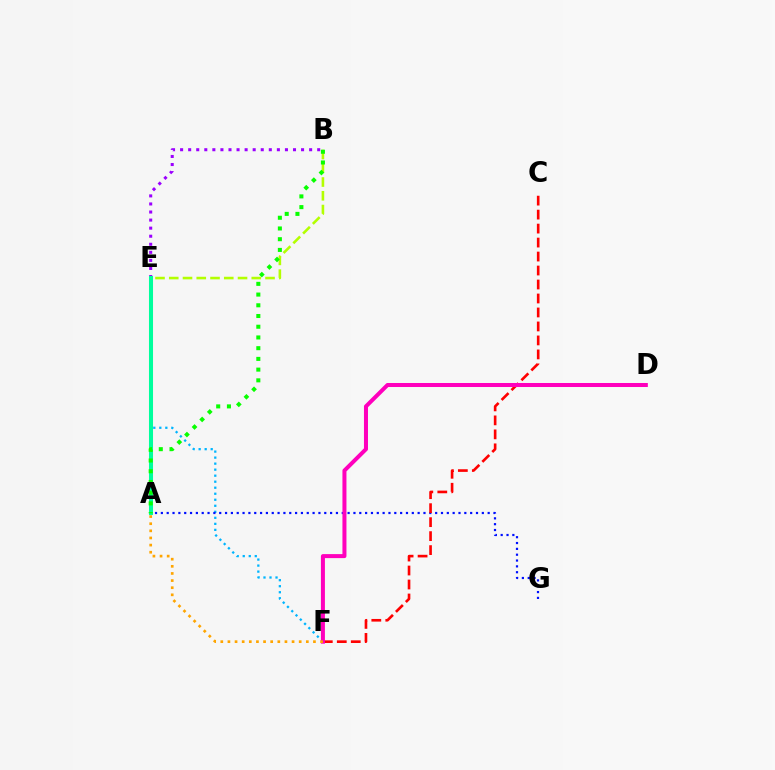{('E', 'F'): [{'color': '#00b5ff', 'line_style': 'dotted', 'thickness': 1.64}], ('B', 'E'): [{'color': '#9b00ff', 'line_style': 'dotted', 'thickness': 2.19}, {'color': '#b3ff00', 'line_style': 'dashed', 'thickness': 1.87}], ('A', 'G'): [{'color': '#0010ff', 'line_style': 'dotted', 'thickness': 1.59}], ('C', 'F'): [{'color': '#ff0000', 'line_style': 'dashed', 'thickness': 1.9}], ('D', 'F'): [{'color': '#ff00bd', 'line_style': 'solid', 'thickness': 2.89}], ('A', 'F'): [{'color': '#ffa500', 'line_style': 'dotted', 'thickness': 1.94}], ('A', 'E'): [{'color': '#00ff9d', 'line_style': 'solid', 'thickness': 2.91}], ('A', 'B'): [{'color': '#08ff00', 'line_style': 'dotted', 'thickness': 2.91}]}